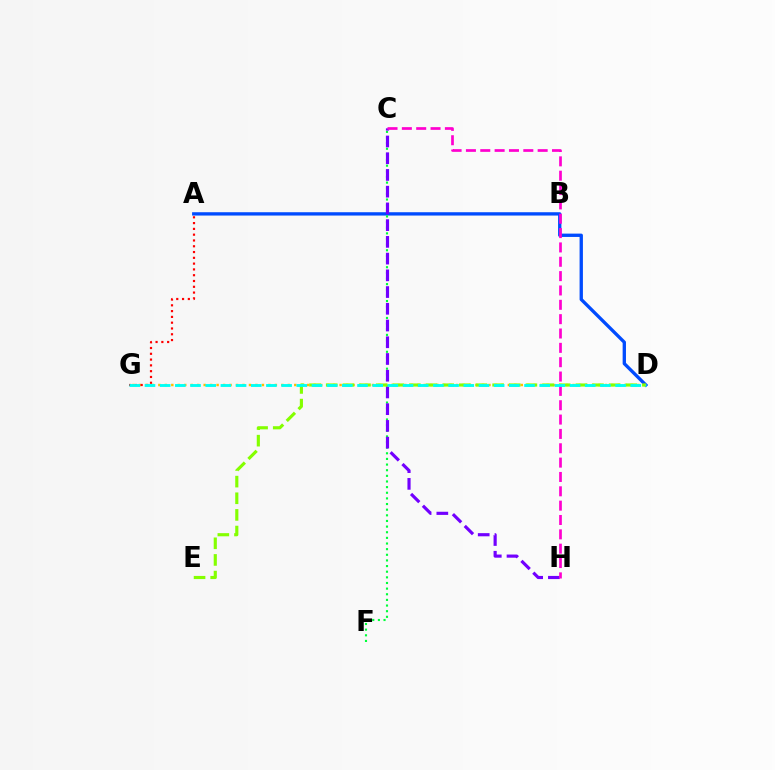{('A', 'D'): [{'color': '#004bff', 'line_style': 'solid', 'thickness': 2.4}], ('C', 'F'): [{'color': '#00ff39', 'line_style': 'dotted', 'thickness': 1.53}], ('D', 'G'): [{'color': '#ffbd00', 'line_style': 'dotted', 'thickness': 1.76}, {'color': '#00fff6', 'line_style': 'dashed', 'thickness': 2.06}], ('C', 'H'): [{'color': '#7200ff', 'line_style': 'dashed', 'thickness': 2.27}, {'color': '#ff00cf', 'line_style': 'dashed', 'thickness': 1.95}], ('A', 'G'): [{'color': '#ff0000', 'line_style': 'dotted', 'thickness': 1.57}], ('D', 'E'): [{'color': '#84ff00', 'line_style': 'dashed', 'thickness': 2.26}]}